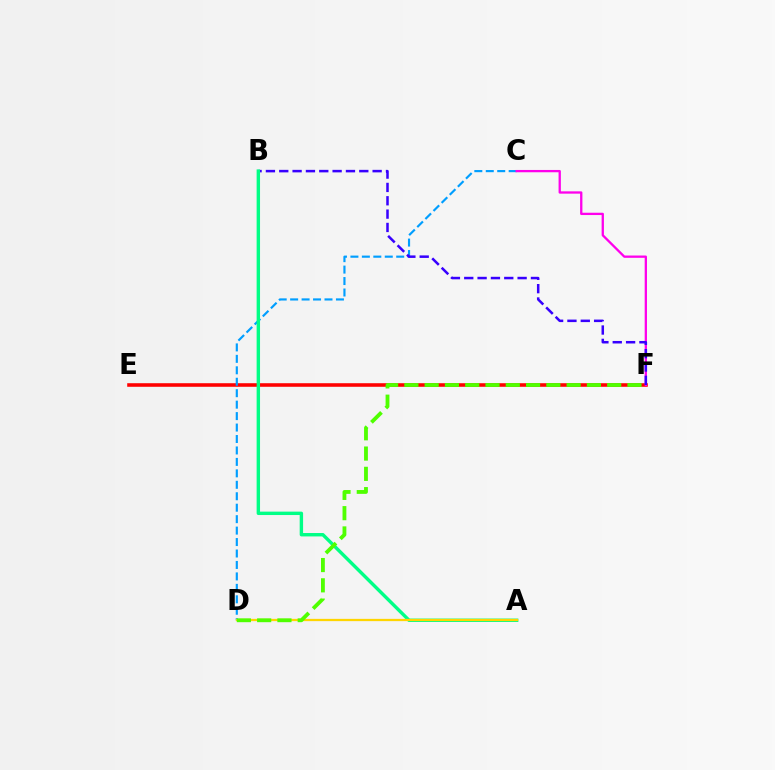{('E', 'F'): [{'color': '#ff0000', 'line_style': 'solid', 'thickness': 2.57}], ('C', 'D'): [{'color': '#009eff', 'line_style': 'dashed', 'thickness': 1.56}], ('C', 'F'): [{'color': '#ff00ed', 'line_style': 'solid', 'thickness': 1.66}], ('B', 'F'): [{'color': '#3700ff', 'line_style': 'dashed', 'thickness': 1.81}], ('A', 'B'): [{'color': '#00ff86', 'line_style': 'solid', 'thickness': 2.45}], ('A', 'D'): [{'color': '#ffd500', 'line_style': 'solid', 'thickness': 1.64}], ('D', 'F'): [{'color': '#4fff00', 'line_style': 'dashed', 'thickness': 2.76}]}